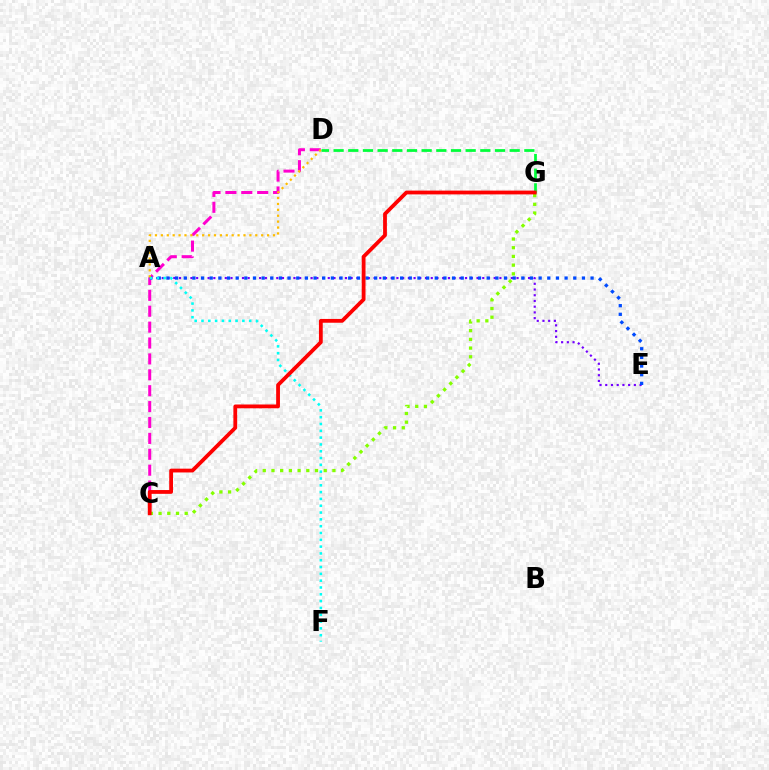{('A', 'E'): [{'color': '#7200ff', 'line_style': 'dotted', 'thickness': 1.55}, {'color': '#004bff', 'line_style': 'dotted', 'thickness': 2.35}], ('C', 'D'): [{'color': '#ff00cf', 'line_style': 'dashed', 'thickness': 2.16}], ('A', 'F'): [{'color': '#00fff6', 'line_style': 'dotted', 'thickness': 1.85}], ('A', 'D'): [{'color': '#ffbd00', 'line_style': 'dotted', 'thickness': 1.6}], ('D', 'G'): [{'color': '#00ff39', 'line_style': 'dashed', 'thickness': 1.99}], ('C', 'G'): [{'color': '#84ff00', 'line_style': 'dotted', 'thickness': 2.37}, {'color': '#ff0000', 'line_style': 'solid', 'thickness': 2.73}]}